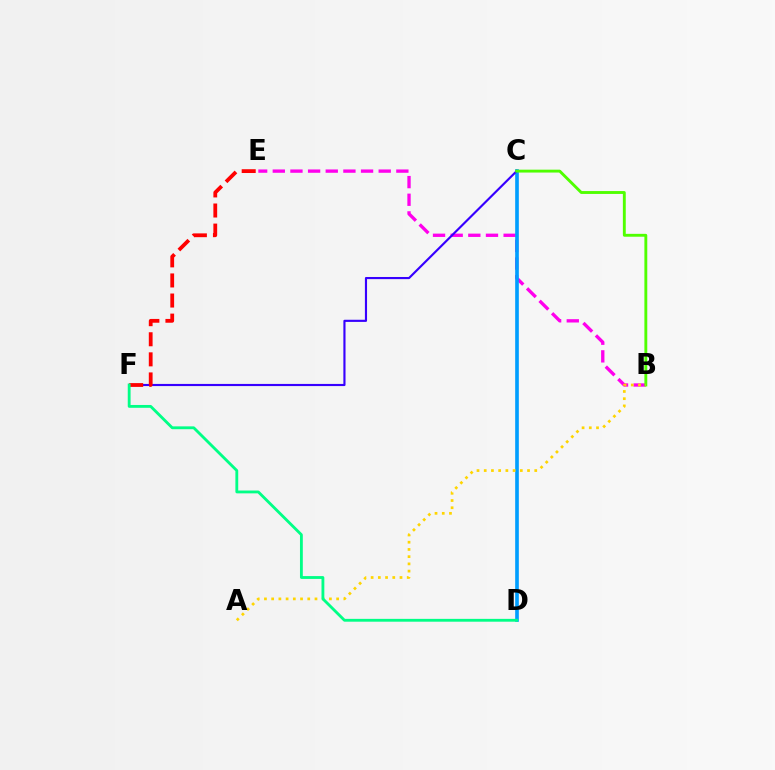{('B', 'E'): [{'color': '#ff00ed', 'line_style': 'dashed', 'thickness': 2.4}], ('C', 'D'): [{'color': '#009eff', 'line_style': 'solid', 'thickness': 2.63}], ('C', 'F'): [{'color': '#3700ff', 'line_style': 'solid', 'thickness': 1.54}], ('E', 'F'): [{'color': '#ff0000', 'line_style': 'dashed', 'thickness': 2.73}], ('B', 'C'): [{'color': '#4fff00', 'line_style': 'solid', 'thickness': 2.07}], ('A', 'B'): [{'color': '#ffd500', 'line_style': 'dotted', 'thickness': 1.96}], ('D', 'F'): [{'color': '#00ff86', 'line_style': 'solid', 'thickness': 2.04}]}